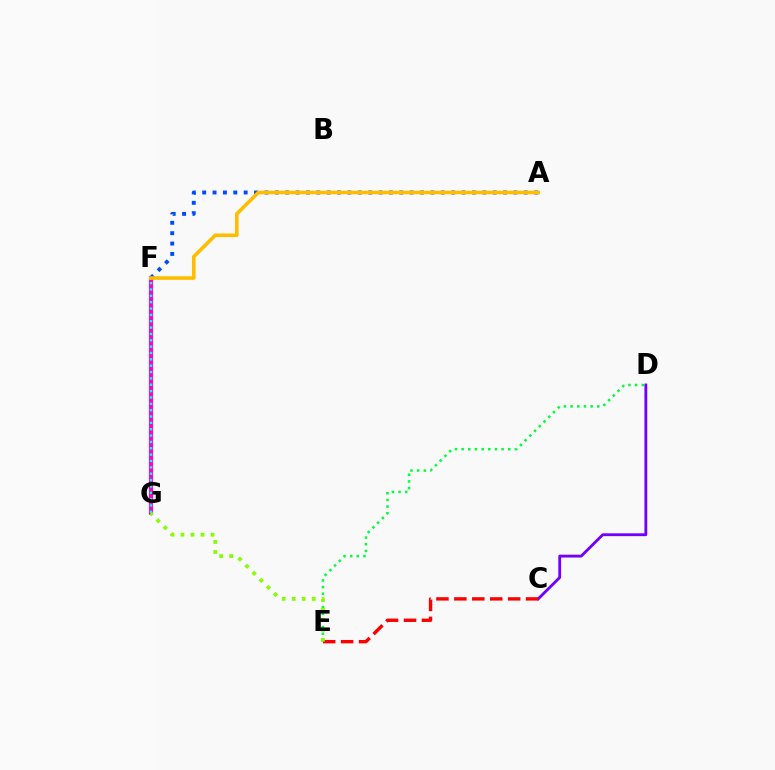{('D', 'E'): [{'color': '#00ff39', 'line_style': 'dotted', 'thickness': 1.81}], ('C', 'D'): [{'color': '#7200ff', 'line_style': 'solid', 'thickness': 2.04}], ('F', 'G'): [{'color': '#ff00cf', 'line_style': 'solid', 'thickness': 2.96}, {'color': '#00fff6', 'line_style': 'dotted', 'thickness': 1.73}], ('A', 'F'): [{'color': '#004bff', 'line_style': 'dotted', 'thickness': 2.82}, {'color': '#ffbd00', 'line_style': 'solid', 'thickness': 2.59}], ('C', 'E'): [{'color': '#ff0000', 'line_style': 'dashed', 'thickness': 2.44}], ('E', 'G'): [{'color': '#84ff00', 'line_style': 'dotted', 'thickness': 2.72}]}